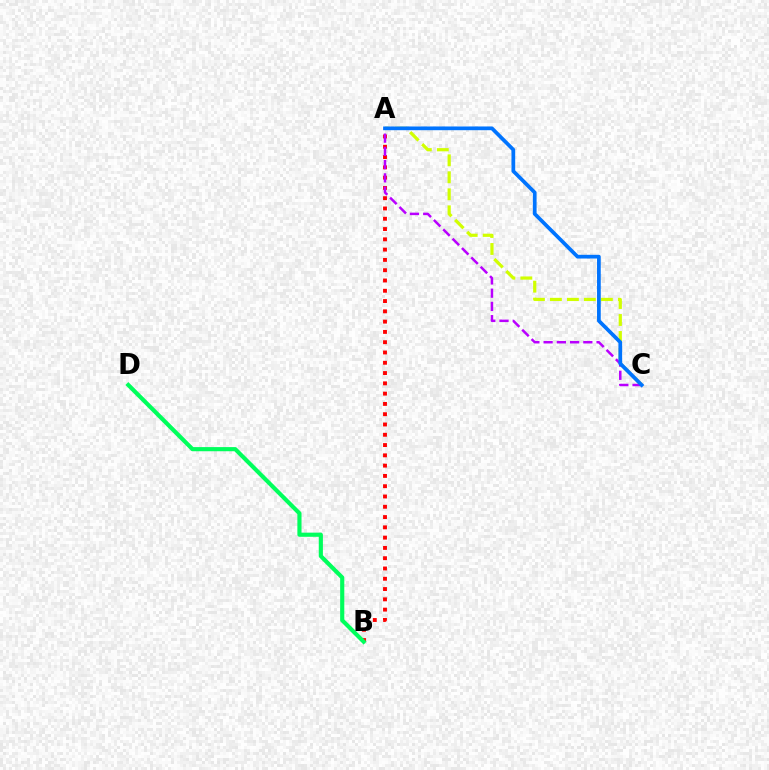{('A', 'B'): [{'color': '#ff0000', 'line_style': 'dotted', 'thickness': 2.79}], ('A', 'C'): [{'color': '#d1ff00', 'line_style': 'dashed', 'thickness': 2.31}, {'color': '#b900ff', 'line_style': 'dashed', 'thickness': 1.8}, {'color': '#0074ff', 'line_style': 'solid', 'thickness': 2.68}], ('B', 'D'): [{'color': '#00ff5c', 'line_style': 'solid', 'thickness': 2.98}]}